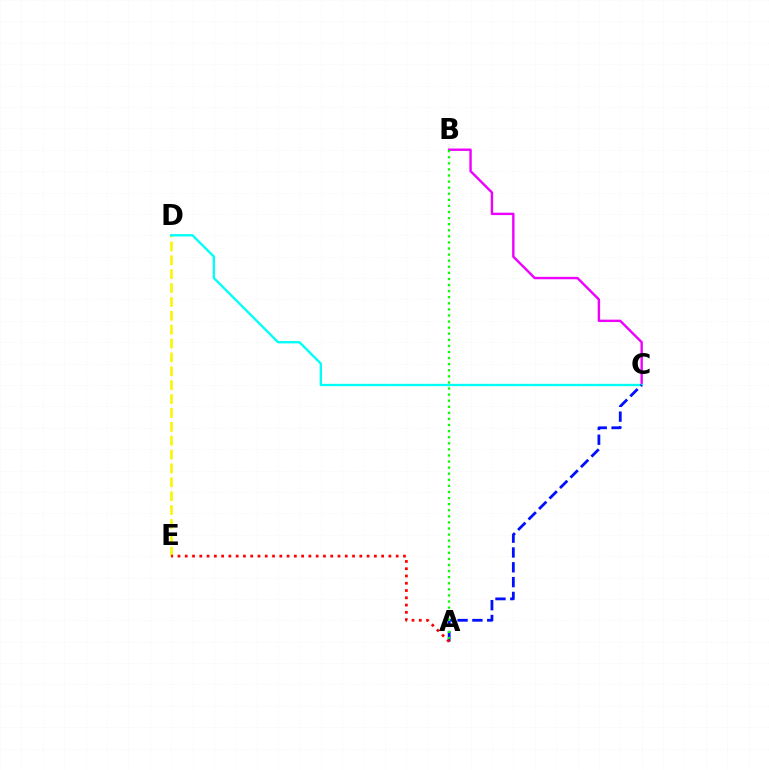{('D', 'E'): [{'color': '#fcf500', 'line_style': 'dashed', 'thickness': 1.88}], ('B', 'C'): [{'color': '#ee00ff', 'line_style': 'solid', 'thickness': 1.72}], ('C', 'D'): [{'color': '#00fff6', 'line_style': 'solid', 'thickness': 1.68}], ('A', 'C'): [{'color': '#0010ff', 'line_style': 'dashed', 'thickness': 2.01}], ('A', 'B'): [{'color': '#08ff00', 'line_style': 'dotted', 'thickness': 1.65}], ('A', 'E'): [{'color': '#ff0000', 'line_style': 'dotted', 'thickness': 1.98}]}